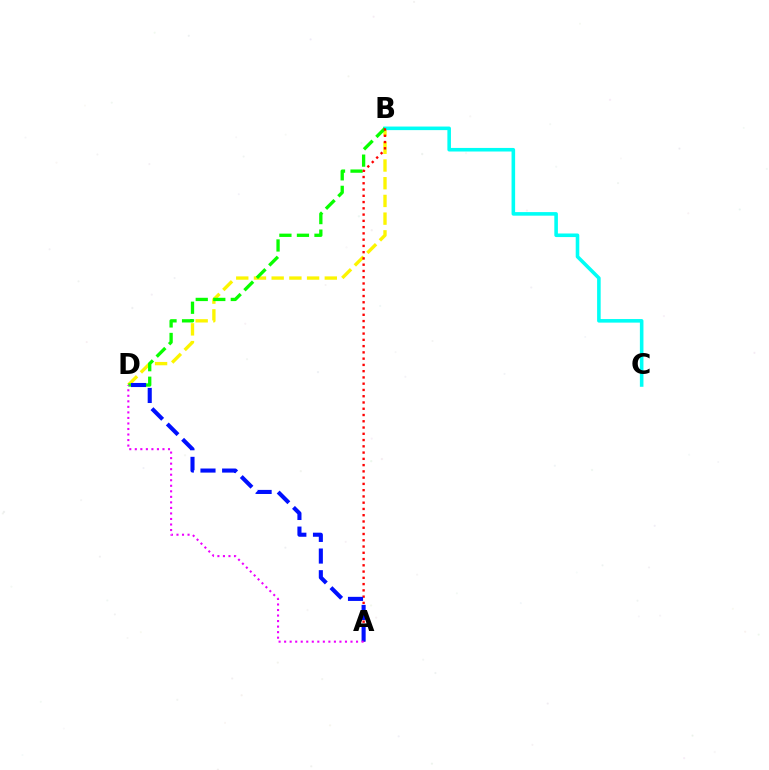{('B', 'D'): [{'color': '#fcf500', 'line_style': 'dashed', 'thickness': 2.41}, {'color': '#08ff00', 'line_style': 'dashed', 'thickness': 2.38}], ('B', 'C'): [{'color': '#00fff6', 'line_style': 'solid', 'thickness': 2.58}], ('A', 'B'): [{'color': '#ff0000', 'line_style': 'dotted', 'thickness': 1.7}], ('A', 'D'): [{'color': '#0010ff', 'line_style': 'dashed', 'thickness': 2.94}, {'color': '#ee00ff', 'line_style': 'dotted', 'thickness': 1.5}]}